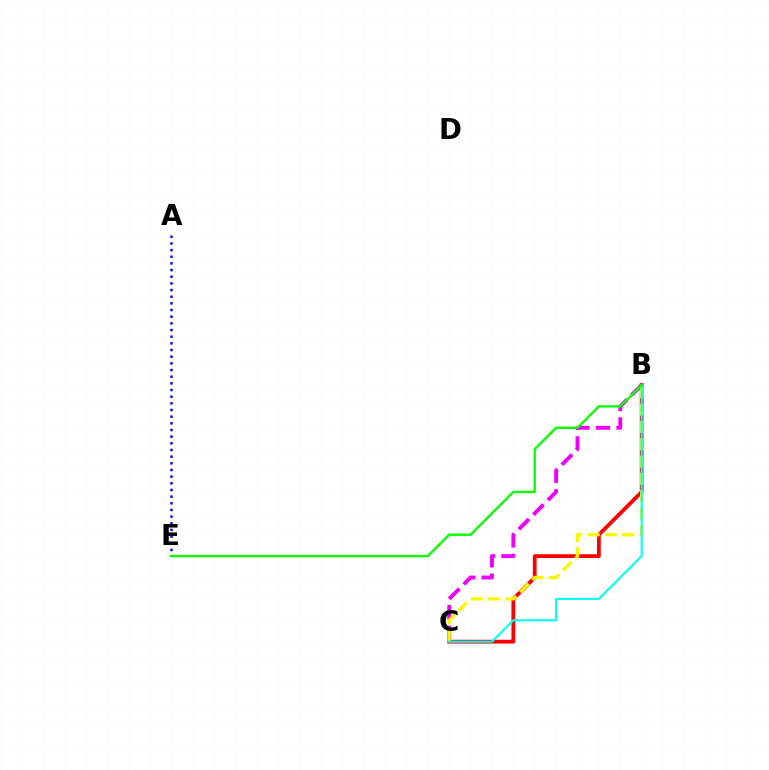{('B', 'C'): [{'color': '#ee00ff', 'line_style': 'dashed', 'thickness': 2.8}, {'color': '#ff0000', 'line_style': 'solid', 'thickness': 2.71}, {'color': '#fcf500', 'line_style': 'dashed', 'thickness': 2.35}, {'color': '#00fff6', 'line_style': 'solid', 'thickness': 1.52}], ('A', 'E'): [{'color': '#0010ff', 'line_style': 'dotted', 'thickness': 1.81}], ('B', 'E'): [{'color': '#08ff00', 'line_style': 'solid', 'thickness': 1.7}]}